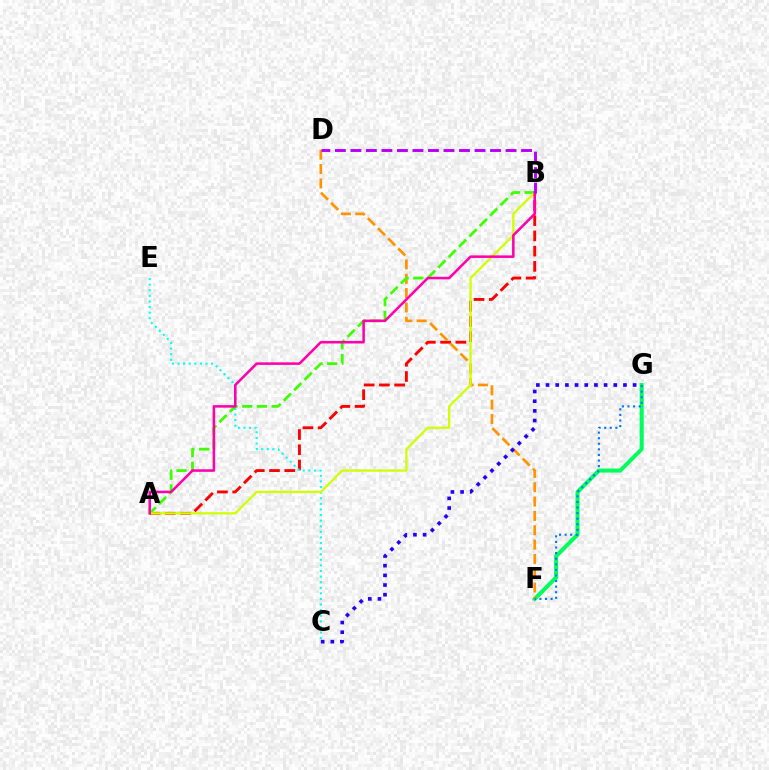{('A', 'B'): [{'color': '#ff0000', 'line_style': 'dashed', 'thickness': 2.07}, {'color': '#3dff00', 'line_style': 'dashed', 'thickness': 1.99}, {'color': '#d1ff00', 'line_style': 'solid', 'thickness': 1.64}, {'color': '#ff00ac', 'line_style': 'solid', 'thickness': 1.84}], ('C', 'E'): [{'color': '#00fff6', 'line_style': 'dotted', 'thickness': 1.52}], ('F', 'G'): [{'color': '#00ff5c', 'line_style': 'solid', 'thickness': 2.9}, {'color': '#0074ff', 'line_style': 'dotted', 'thickness': 1.52}], ('D', 'F'): [{'color': '#ff9400', 'line_style': 'dashed', 'thickness': 1.95}], ('C', 'G'): [{'color': '#2500ff', 'line_style': 'dotted', 'thickness': 2.63}], ('B', 'D'): [{'color': '#b900ff', 'line_style': 'dashed', 'thickness': 2.11}]}